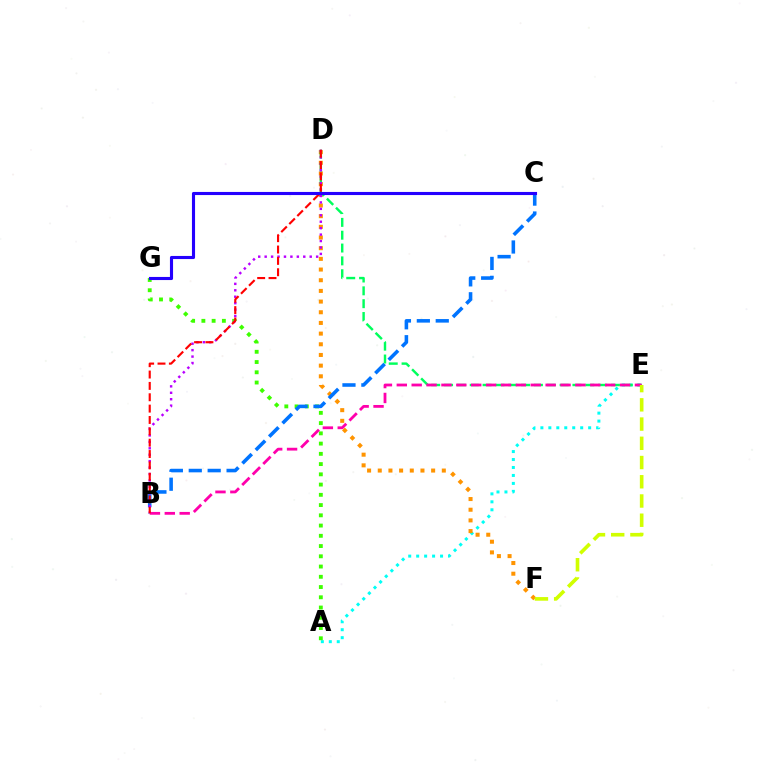{('A', 'E'): [{'color': '#00fff6', 'line_style': 'dotted', 'thickness': 2.16}], ('A', 'G'): [{'color': '#3dff00', 'line_style': 'dotted', 'thickness': 2.78}], ('D', 'F'): [{'color': '#ff9400', 'line_style': 'dotted', 'thickness': 2.9}], ('B', 'C'): [{'color': '#0074ff', 'line_style': 'dashed', 'thickness': 2.57}], ('D', 'E'): [{'color': '#00ff5c', 'line_style': 'dashed', 'thickness': 1.74}], ('B', 'D'): [{'color': '#b900ff', 'line_style': 'dotted', 'thickness': 1.75}, {'color': '#ff0000', 'line_style': 'dashed', 'thickness': 1.54}], ('B', 'E'): [{'color': '#ff00ac', 'line_style': 'dashed', 'thickness': 2.02}], ('E', 'F'): [{'color': '#d1ff00', 'line_style': 'dashed', 'thickness': 2.61}], ('C', 'G'): [{'color': '#2500ff', 'line_style': 'solid', 'thickness': 2.24}]}